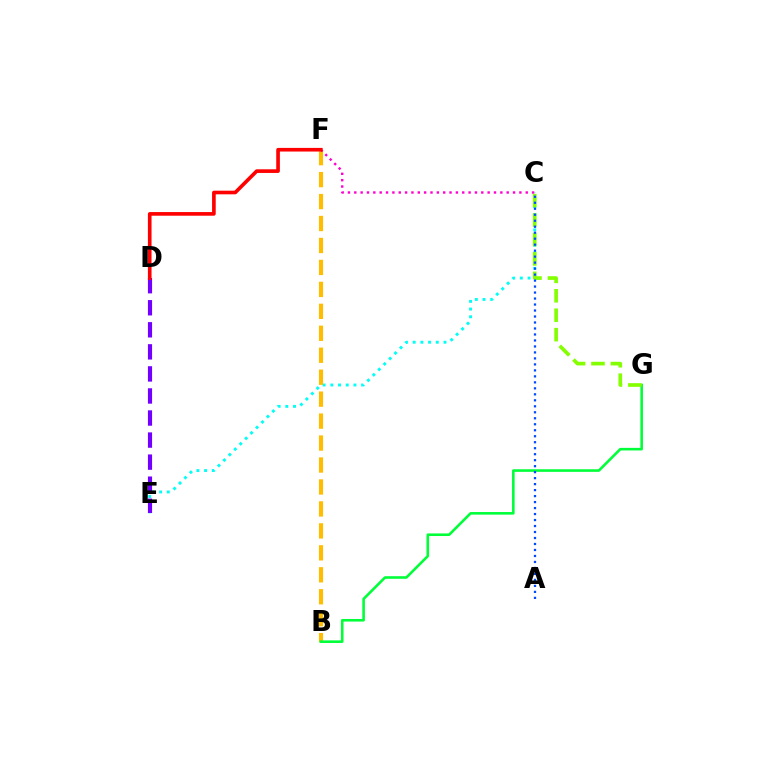{('C', 'E'): [{'color': '#00fff6', 'line_style': 'dotted', 'thickness': 2.09}], ('B', 'F'): [{'color': '#ffbd00', 'line_style': 'dashed', 'thickness': 2.98}], ('D', 'E'): [{'color': '#7200ff', 'line_style': 'dashed', 'thickness': 3.0}], ('B', 'G'): [{'color': '#00ff39', 'line_style': 'solid', 'thickness': 1.87}], ('C', 'G'): [{'color': '#84ff00', 'line_style': 'dashed', 'thickness': 2.64}], ('A', 'C'): [{'color': '#004bff', 'line_style': 'dotted', 'thickness': 1.63}], ('C', 'F'): [{'color': '#ff00cf', 'line_style': 'dotted', 'thickness': 1.73}], ('D', 'F'): [{'color': '#ff0000', 'line_style': 'solid', 'thickness': 2.62}]}